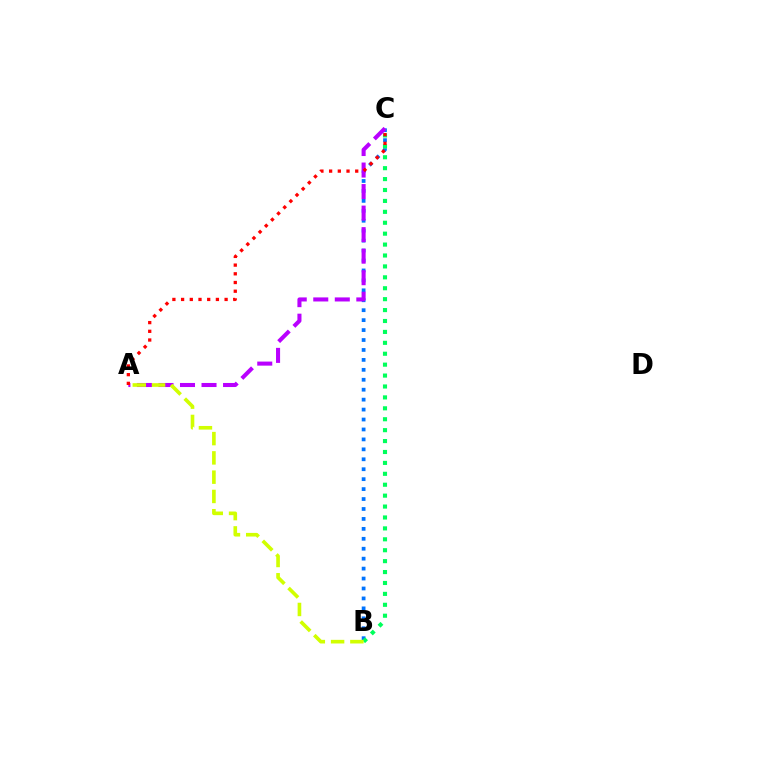{('B', 'C'): [{'color': '#0074ff', 'line_style': 'dotted', 'thickness': 2.7}, {'color': '#00ff5c', 'line_style': 'dotted', 'thickness': 2.97}], ('A', 'C'): [{'color': '#b900ff', 'line_style': 'dashed', 'thickness': 2.92}, {'color': '#ff0000', 'line_style': 'dotted', 'thickness': 2.36}], ('A', 'B'): [{'color': '#d1ff00', 'line_style': 'dashed', 'thickness': 2.62}]}